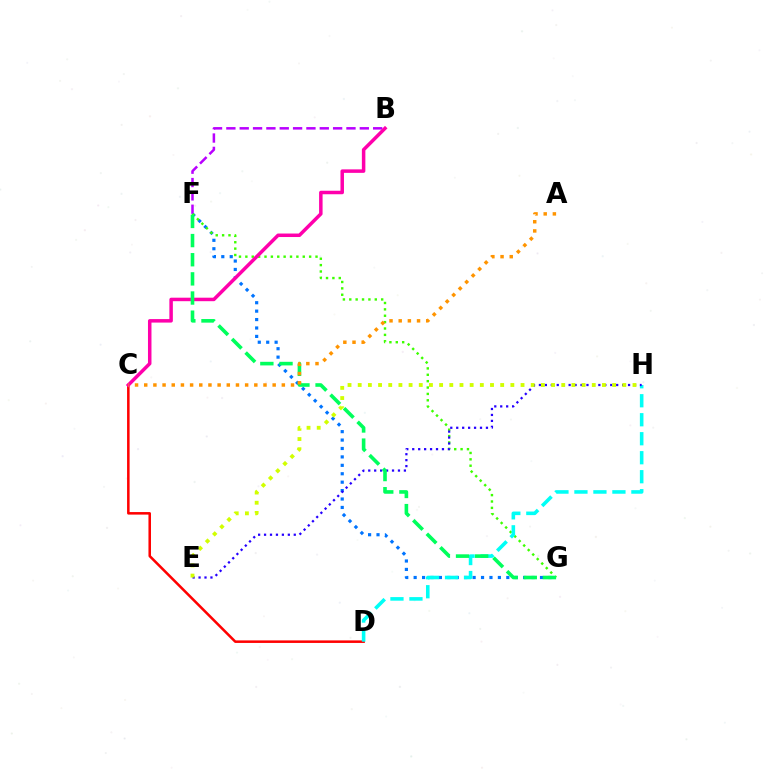{('B', 'F'): [{'color': '#b900ff', 'line_style': 'dashed', 'thickness': 1.81}], ('F', 'G'): [{'color': '#0074ff', 'line_style': 'dotted', 'thickness': 2.29}, {'color': '#3dff00', 'line_style': 'dotted', 'thickness': 1.73}, {'color': '#00ff5c', 'line_style': 'dashed', 'thickness': 2.6}], ('C', 'D'): [{'color': '#ff0000', 'line_style': 'solid', 'thickness': 1.82}], ('D', 'H'): [{'color': '#00fff6', 'line_style': 'dashed', 'thickness': 2.58}], ('B', 'C'): [{'color': '#ff00ac', 'line_style': 'solid', 'thickness': 2.52}], ('E', 'H'): [{'color': '#2500ff', 'line_style': 'dotted', 'thickness': 1.61}, {'color': '#d1ff00', 'line_style': 'dotted', 'thickness': 2.77}], ('A', 'C'): [{'color': '#ff9400', 'line_style': 'dotted', 'thickness': 2.49}]}